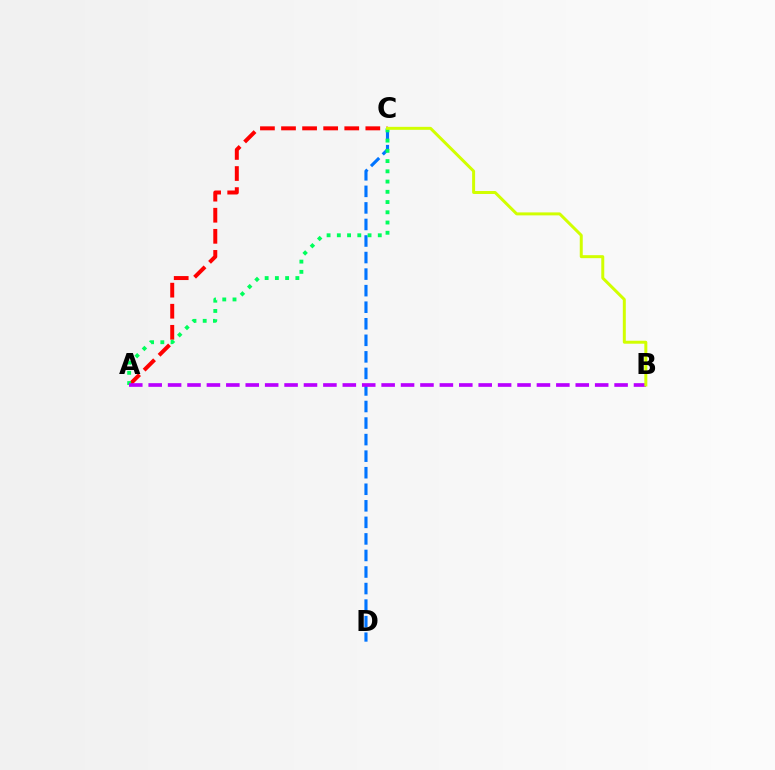{('C', 'D'): [{'color': '#0074ff', 'line_style': 'dashed', 'thickness': 2.25}], ('A', 'C'): [{'color': '#ff0000', 'line_style': 'dashed', 'thickness': 2.86}, {'color': '#00ff5c', 'line_style': 'dotted', 'thickness': 2.78}], ('A', 'B'): [{'color': '#b900ff', 'line_style': 'dashed', 'thickness': 2.64}], ('B', 'C'): [{'color': '#d1ff00', 'line_style': 'solid', 'thickness': 2.14}]}